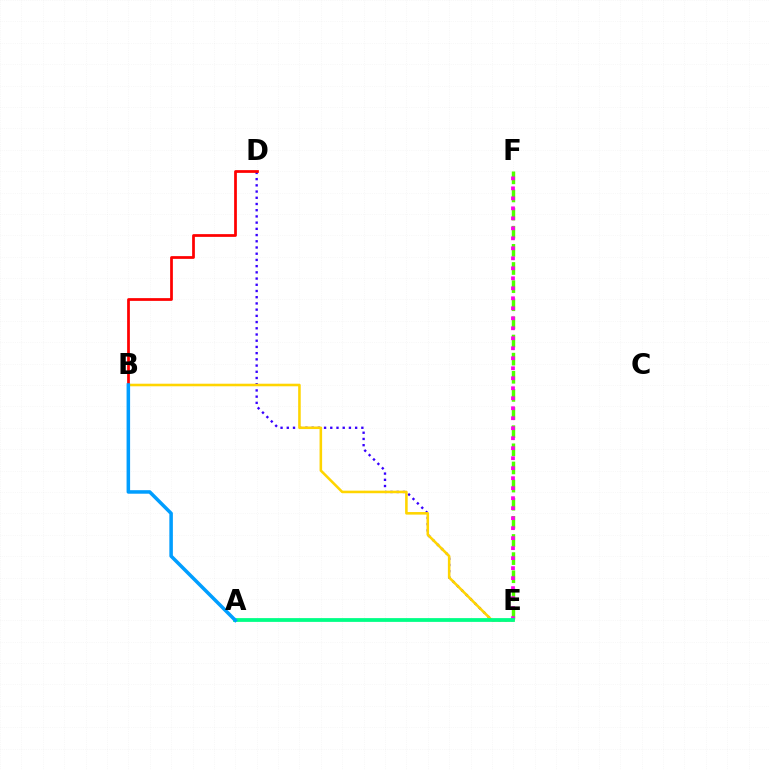{('D', 'E'): [{'color': '#3700ff', 'line_style': 'dotted', 'thickness': 1.69}], ('B', 'E'): [{'color': '#ffd500', 'line_style': 'solid', 'thickness': 1.85}], ('E', 'F'): [{'color': '#4fff00', 'line_style': 'dashed', 'thickness': 2.46}, {'color': '#ff00ed', 'line_style': 'dotted', 'thickness': 2.72}], ('B', 'D'): [{'color': '#ff0000', 'line_style': 'solid', 'thickness': 1.98}], ('A', 'E'): [{'color': '#00ff86', 'line_style': 'solid', 'thickness': 2.72}], ('A', 'B'): [{'color': '#009eff', 'line_style': 'solid', 'thickness': 2.54}]}